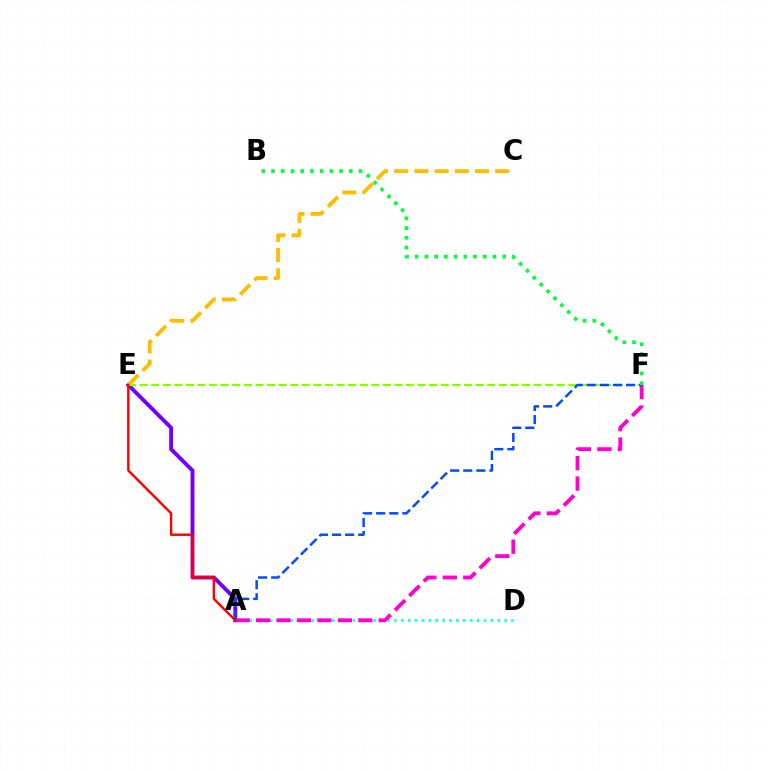{('A', 'E'): [{'color': '#7200ff', 'line_style': 'solid', 'thickness': 2.79}, {'color': '#ff0000', 'line_style': 'solid', 'thickness': 1.74}], ('C', 'E'): [{'color': '#ffbd00', 'line_style': 'dashed', 'thickness': 2.75}], ('A', 'D'): [{'color': '#00fff6', 'line_style': 'dotted', 'thickness': 1.87}], ('E', 'F'): [{'color': '#84ff00', 'line_style': 'dashed', 'thickness': 1.57}], ('A', 'F'): [{'color': '#ff00cf', 'line_style': 'dashed', 'thickness': 2.78}, {'color': '#004bff', 'line_style': 'dashed', 'thickness': 1.78}], ('B', 'F'): [{'color': '#00ff39', 'line_style': 'dotted', 'thickness': 2.64}]}